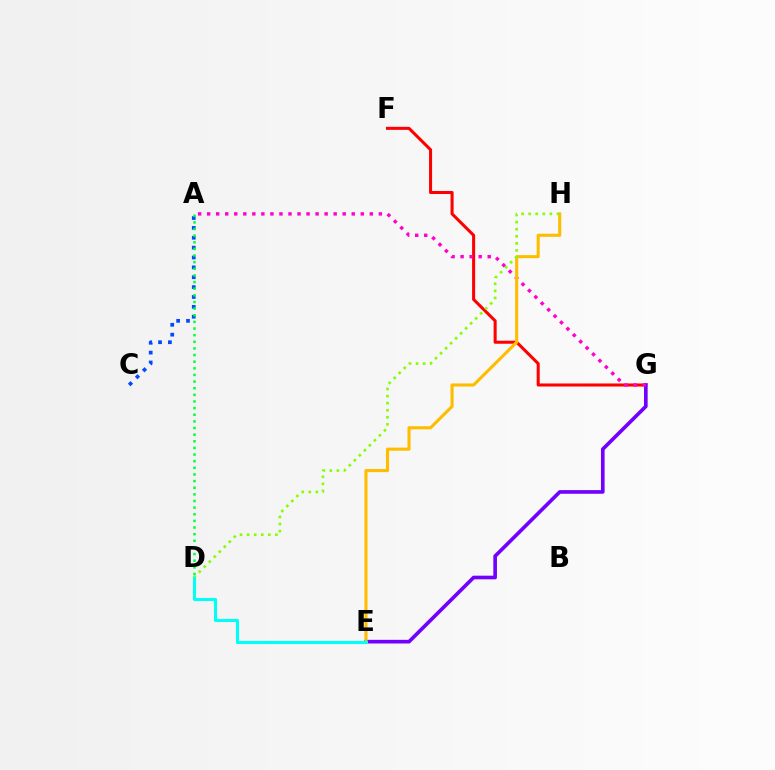{('F', 'G'): [{'color': '#ff0000', 'line_style': 'solid', 'thickness': 2.19}], ('E', 'G'): [{'color': '#7200ff', 'line_style': 'solid', 'thickness': 2.63}], ('A', 'G'): [{'color': '#ff00cf', 'line_style': 'dotted', 'thickness': 2.46}], ('A', 'C'): [{'color': '#004bff', 'line_style': 'dotted', 'thickness': 2.68}], ('E', 'H'): [{'color': '#ffbd00', 'line_style': 'solid', 'thickness': 2.23}], ('A', 'D'): [{'color': '#00ff39', 'line_style': 'dotted', 'thickness': 1.8}], ('D', 'H'): [{'color': '#84ff00', 'line_style': 'dotted', 'thickness': 1.92}], ('D', 'E'): [{'color': '#00fff6', 'line_style': 'solid', 'thickness': 2.21}]}